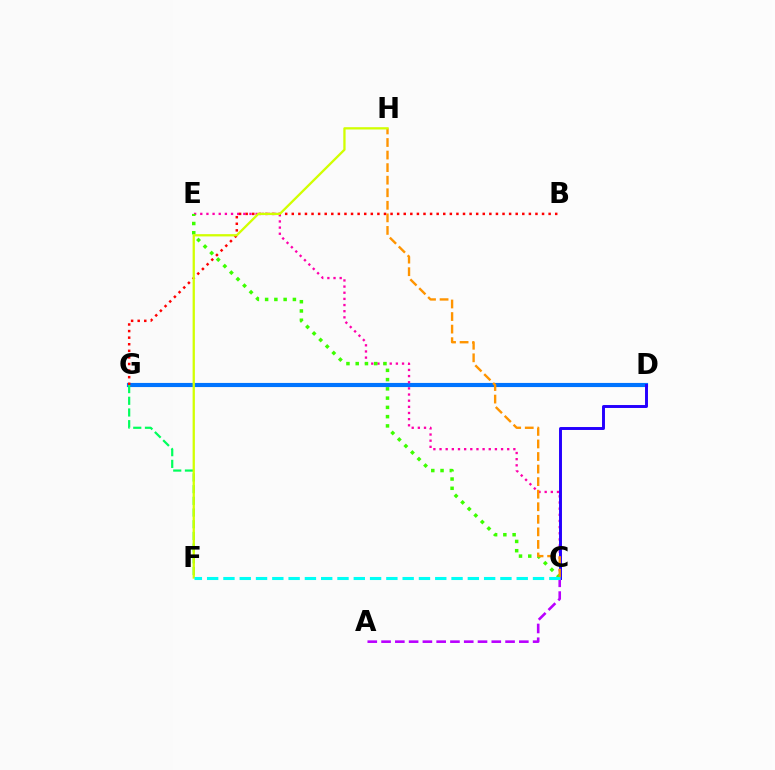{('D', 'G'): [{'color': '#0074ff', 'line_style': 'solid', 'thickness': 2.98}], ('C', 'E'): [{'color': '#ff00ac', 'line_style': 'dotted', 'thickness': 1.67}, {'color': '#3dff00', 'line_style': 'dotted', 'thickness': 2.52}], ('C', 'D'): [{'color': '#2500ff', 'line_style': 'solid', 'thickness': 2.12}], ('B', 'G'): [{'color': '#ff0000', 'line_style': 'dotted', 'thickness': 1.79}], ('C', 'H'): [{'color': '#ff9400', 'line_style': 'dashed', 'thickness': 1.71}], ('A', 'C'): [{'color': '#b900ff', 'line_style': 'dashed', 'thickness': 1.87}], ('F', 'G'): [{'color': '#00ff5c', 'line_style': 'dashed', 'thickness': 1.59}], ('F', 'H'): [{'color': '#d1ff00', 'line_style': 'solid', 'thickness': 1.65}], ('C', 'F'): [{'color': '#00fff6', 'line_style': 'dashed', 'thickness': 2.21}]}